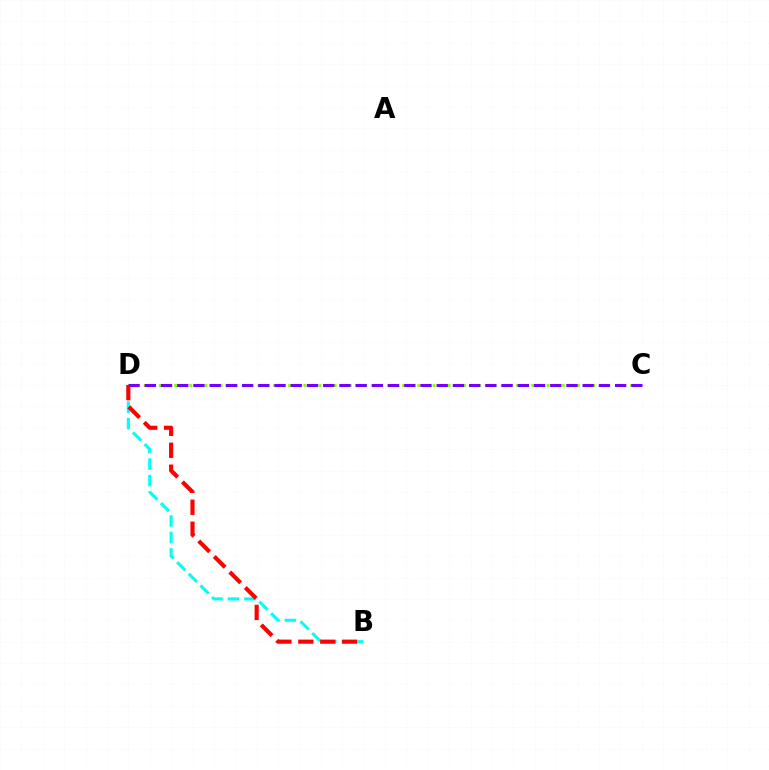{('B', 'D'): [{'color': '#00fff6', 'line_style': 'dashed', 'thickness': 2.23}, {'color': '#ff0000', 'line_style': 'dashed', 'thickness': 2.98}], ('C', 'D'): [{'color': '#84ff00', 'line_style': 'dotted', 'thickness': 2.07}, {'color': '#7200ff', 'line_style': 'dashed', 'thickness': 2.2}]}